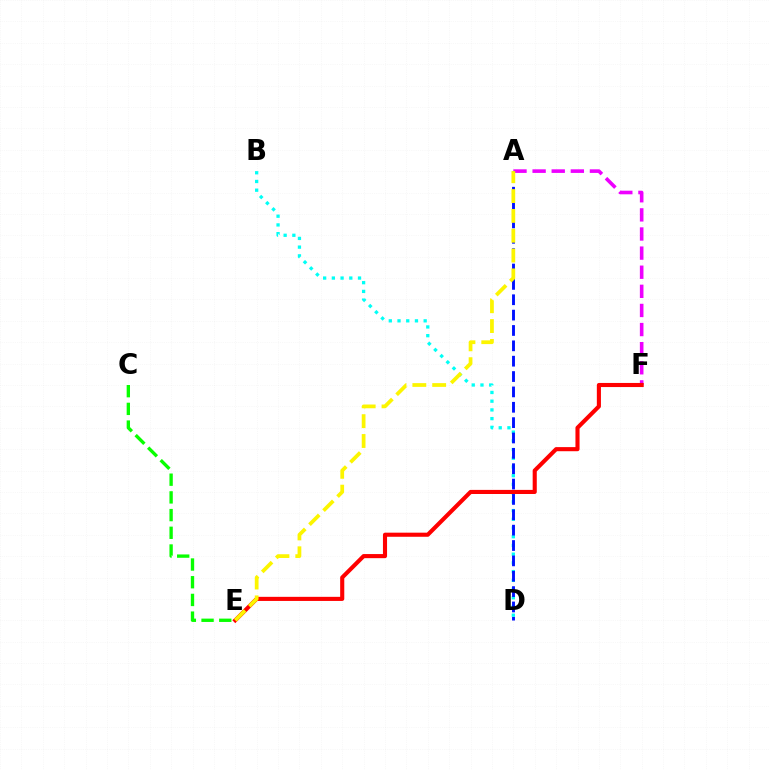{('C', 'E'): [{'color': '#08ff00', 'line_style': 'dashed', 'thickness': 2.41}], ('B', 'D'): [{'color': '#00fff6', 'line_style': 'dotted', 'thickness': 2.37}], ('A', 'F'): [{'color': '#ee00ff', 'line_style': 'dashed', 'thickness': 2.6}], ('E', 'F'): [{'color': '#ff0000', 'line_style': 'solid', 'thickness': 2.95}], ('A', 'D'): [{'color': '#0010ff', 'line_style': 'dashed', 'thickness': 2.09}], ('A', 'E'): [{'color': '#fcf500', 'line_style': 'dashed', 'thickness': 2.69}]}